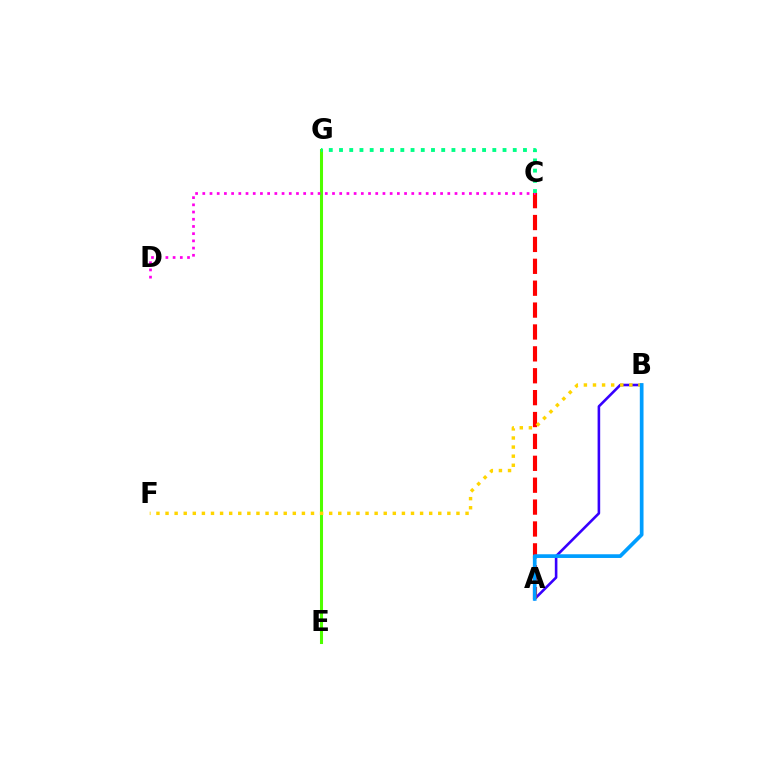{('A', 'B'): [{'color': '#3700ff', 'line_style': 'solid', 'thickness': 1.87}, {'color': '#009eff', 'line_style': 'solid', 'thickness': 2.67}], ('A', 'C'): [{'color': '#ff0000', 'line_style': 'dashed', 'thickness': 2.97}], ('E', 'G'): [{'color': '#4fff00', 'line_style': 'solid', 'thickness': 2.2}], ('B', 'F'): [{'color': '#ffd500', 'line_style': 'dotted', 'thickness': 2.47}], ('C', 'D'): [{'color': '#ff00ed', 'line_style': 'dotted', 'thickness': 1.96}], ('C', 'G'): [{'color': '#00ff86', 'line_style': 'dotted', 'thickness': 2.78}]}